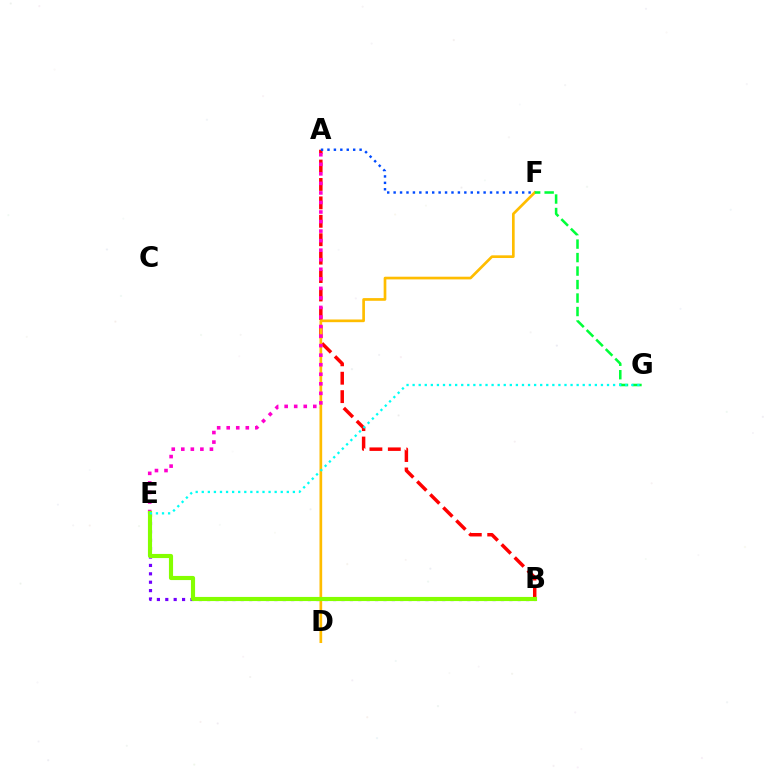{('A', 'B'): [{'color': '#ff0000', 'line_style': 'dashed', 'thickness': 2.5}], ('B', 'E'): [{'color': '#7200ff', 'line_style': 'dotted', 'thickness': 2.28}, {'color': '#84ff00', 'line_style': 'solid', 'thickness': 2.98}], ('D', 'F'): [{'color': '#ffbd00', 'line_style': 'solid', 'thickness': 1.94}], ('A', 'E'): [{'color': '#ff00cf', 'line_style': 'dotted', 'thickness': 2.59}], ('A', 'F'): [{'color': '#004bff', 'line_style': 'dotted', 'thickness': 1.75}], ('F', 'G'): [{'color': '#00ff39', 'line_style': 'dashed', 'thickness': 1.83}], ('E', 'G'): [{'color': '#00fff6', 'line_style': 'dotted', 'thickness': 1.65}]}